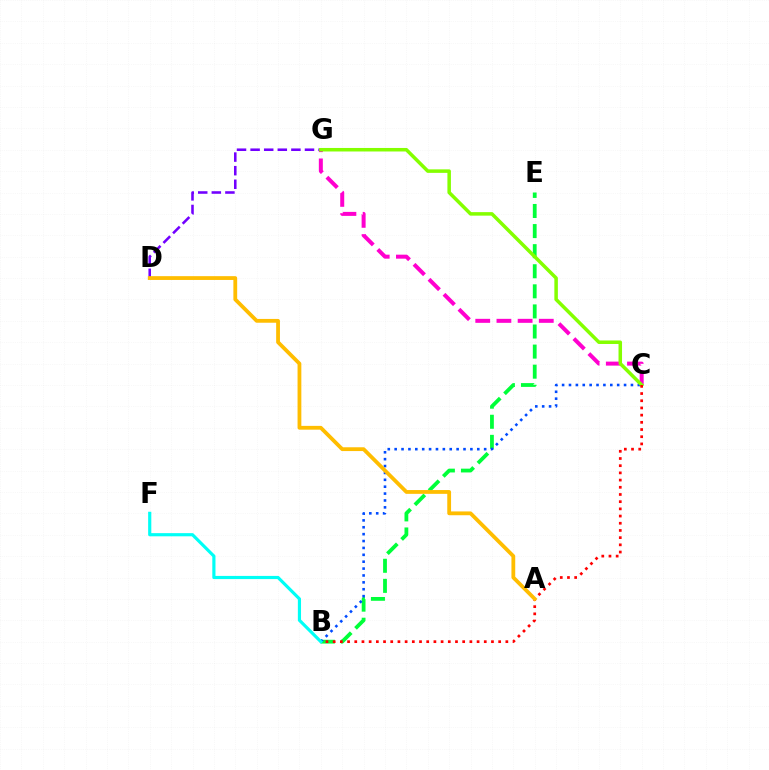{('B', 'E'): [{'color': '#00ff39', 'line_style': 'dashed', 'thickness': 2.73}], ('C', 'G'): [{'color': '#ff00cf', 'line_style': 'dashed', 'thickness': 2.88}, {'color': '#84ff00', 'line_style': 'solid', 'thickness': 2.53}], ('D', 'G'): [{'color': '#7200ff', 'line_style': 'dashed', 'thickness': 1.85}], ('B', 'C'): [{'color': '#004bff', 'line_style': 'dotted', 'thickness': 1.87}, {'color': '#ff0000', 'line_style': 'dotted', 'thickness': 1.95}], ('A', 'D'): [{'color': '#ffbd00', 'line_style': 'solid', 'thickness': 2.73}], ('B', 'F'): [{'color': '#00fff6', 'line_style': 'solid', 'thickness': 2.28}]}